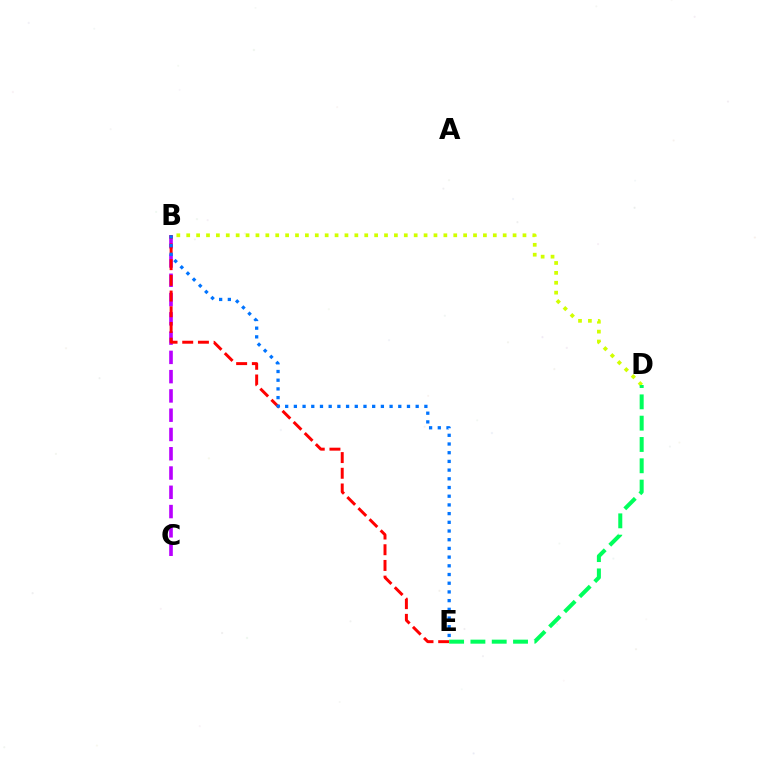{('B', 'C'): [{'color': '#b900ff', 'line_style': 'dashed', 'thickness': 2.62}], ('B', 'E'): [{'color': '#ff0000', 'line_style': 'dashed', 'thickness': 2.13}, {'color': '#0074ff', 'line_style': 'dotted', 'thickness': 2.36}], ('B', 'D'): [{'color': '#d1ff00', 'line_style': 'dotted', 'thickness': 2.69}], ('D', 'E'): [{'color': '#00ff5c', 'line_style': 'dashed', 'thickness': 2.89}]}